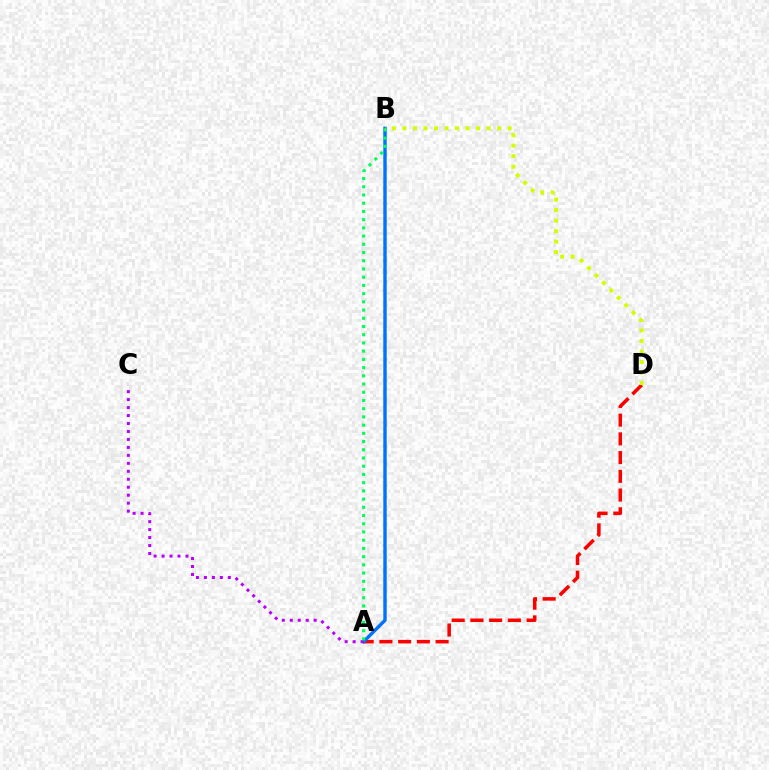{('A', 'D'): [{'color': '#ff0000', 'line_style': 'dashed', 'thickness': 2.54}], ('A', 'B'): [{'color': '#0074ff', 'line_style': 'solid', 'thickness': 2.46}, {'color': '#00ff5c', 'line_style': 'dotted', 'thickness': 2.23}], ('A', 'C'): [{'color': '#b900ff', 'line_style': 'dotted', 'thickness': 2.17}], ('B', 'D'): [{'color': '#d1ff00', 'line_style': 'dotted', 'thickness': 2.86}]}